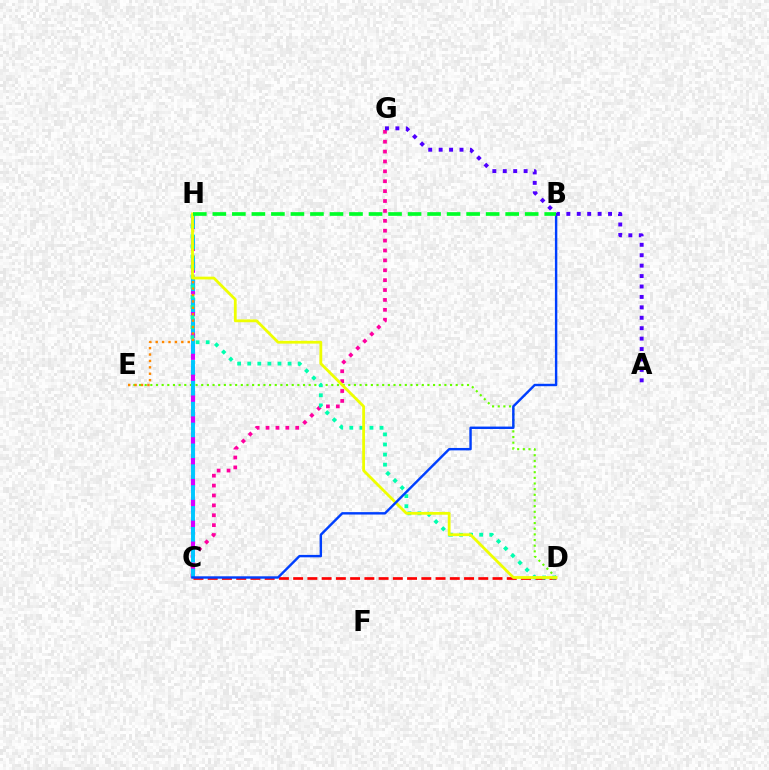{('C', 'H'): [{'color': '#d600ff', 'line_style': 'dashed', 'thickness': 2.96}, {'color': '#00c7ff', 'line_style': 'dashed', 'thickness': 2.83}], ('D', 'E'): [{'color': '#66ff00', 'line_style': 'dotted', 'thickness': 1.54}], ('C', 'G'): [{'color': '#ff00a0', 'line_style': 'dotted', 'thickness': 2.69}], ('C', 'D'): [{'color': '#ff0000', 'line_style': 'dashed', 'thickness': 1.93}], ('D', 'H'): [{'color': '#00ffaf', 'line_style': 'dotted', 'thickness': 2.74}, {'color': '#eeff00', 'line_style': 'solid', 'thickness': 2.01}], ('E', 'H'): [{'color': '#ff8800', 'line_style': 'dotted', 'thickness': 1.74}], ('B', 'C'): [{'color': '#003fff', 'line_style': 'solid', 'thickness': 1.74}], ('A', 'G'): [{'color': '#4f00ff', 'line_style': 'dotted', 'thickness': 2.83}], ('B', 'H'): [{'color': '#00ff27', 'line_style': 'dashed', 'thickness': 2.65}]}